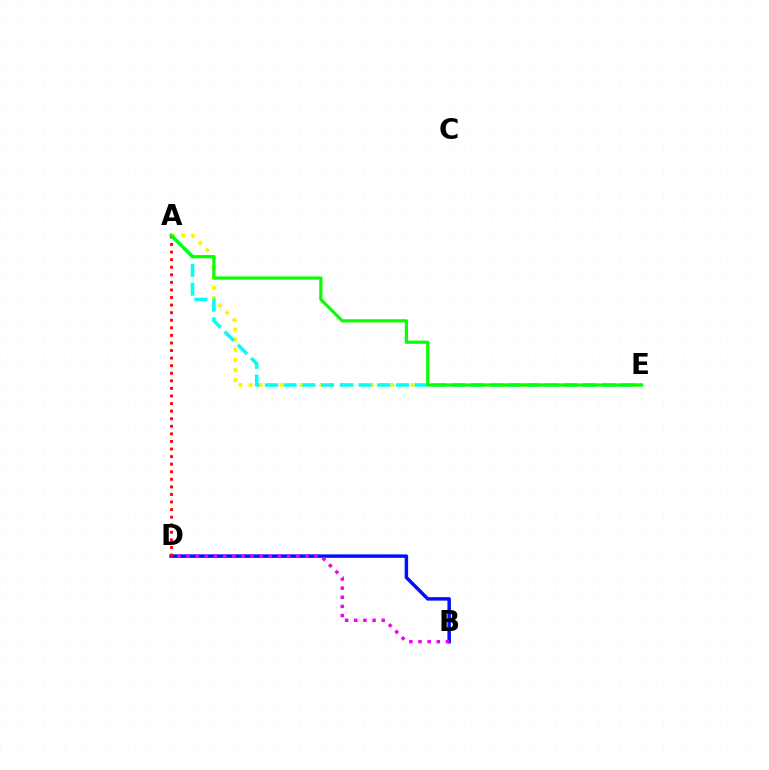{('A', 'E'): [{'color': '#fcf500', 'line_style': 'dotted', 'thickness': 2.75}, {'color': '#00fff6', 'line_style': 'dashed', 'thickness': 2.54}, {'color': '#08ff00', 'line_style': 'solid', 'thickness': 2.3}], ('B', 'D'): [{'color': '#0010ff', 'line_style': 'solid', 'thickness': 2.5}, {'color': '#ee00ff', 'line_style': 'dotted', 'thickness': 2.48}], ('A', 'D'): [{'color': '#ff0000', 'line_style': 'dotted', 'thickness': 2.06}]}